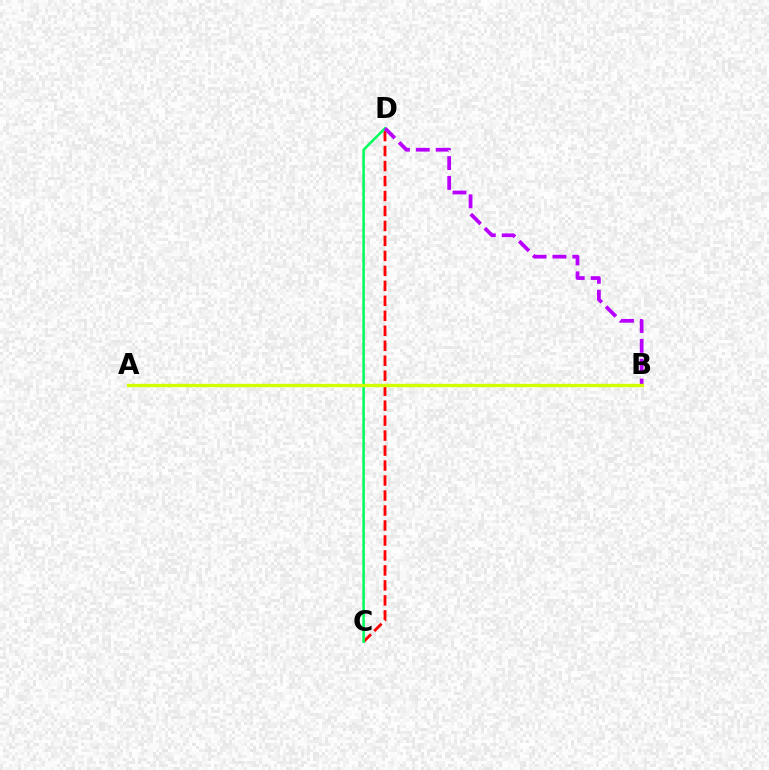{('C', 'D'): [{'color': '#ff0000', 'line_style': 'dashed', 'thickness': 2.03}, {'color': '#00ff5c', 'line_style': 'solid', 'thickness': 1.82}], ('A', 'B'): [{'color': '#0074ff', 'line_style': 'solid', 'thickness': 1.82}, {'color': '#d1ff00', 'line_style': 'solid', 'thickness': 2.42}], ('B', 'D'): [{'color': '#b900ff', 'line_style': 'dashed', 'thickness': 2.7}]}